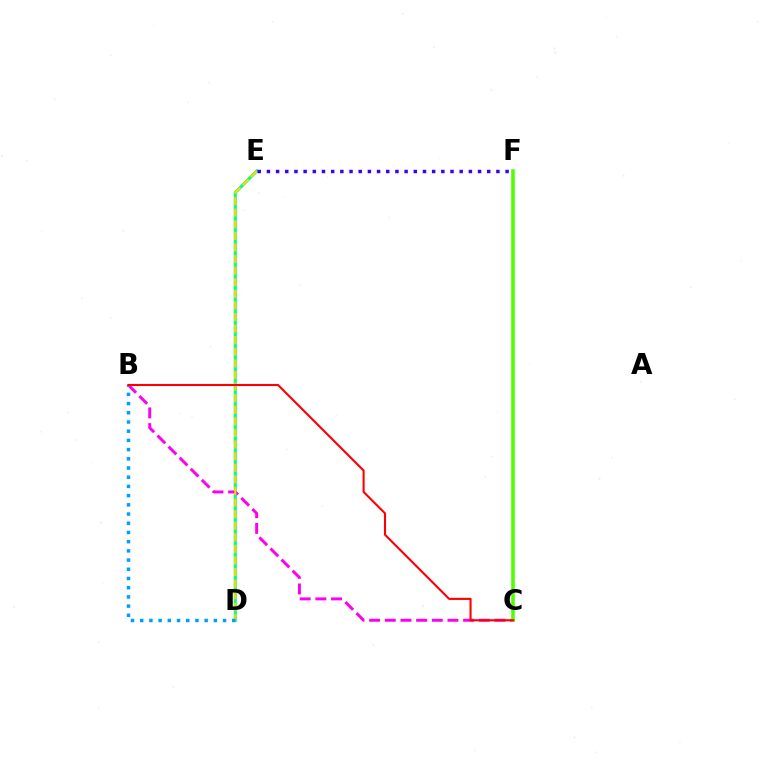{('D', 'E'): [{'color': '#00ff86', 'line_style': 'solid', 'thickness': 2.24}, {'color': '#ffd500', 'line_style': 'dashed', 'thickness': 1.58}], ('B', 'C'): [{'color': '#ff00ed', 'line_style': 'dashed', 'thickness': 2.13}, {'color': '#ff0000', 'line_style': 'solid', 'thickness': 1.51}], ('C', 'F'): [{'color': '#4fff00', 'line_style': 'solid', 'thickness': 2.55}], ('B', 'D'): [{'color': '#009eff', 'line_style': 'dotted', 'thickness': 2.5}], ('E', 'F'): [{'color': '#3700ff', 'line_style': 'dotted', 'thickness': 2.49}]}